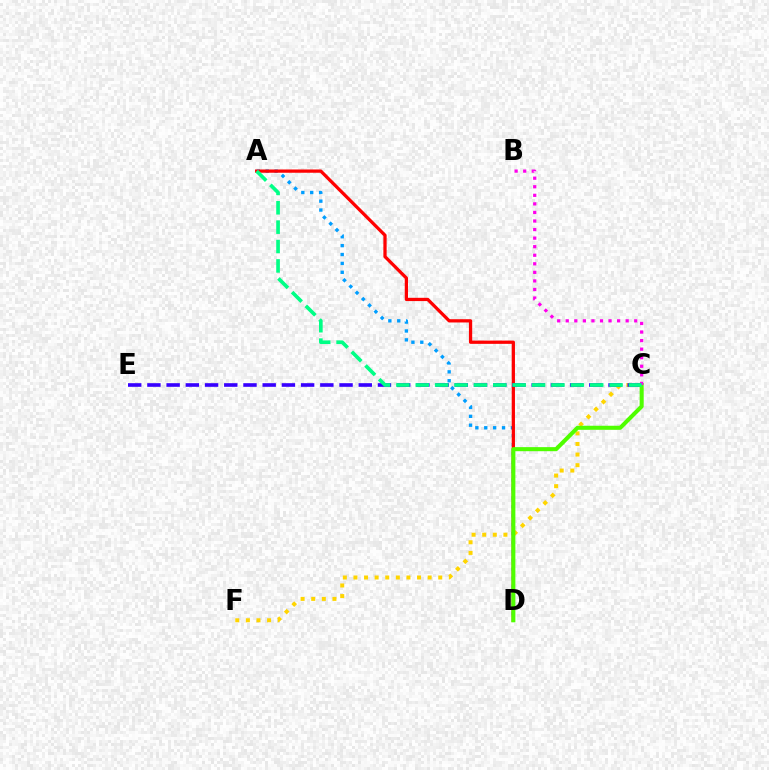{('C', 'F'): [{'color': '#ffd500', 'line_style': 'dotted', 'thickness': 2.88}], ('A', 'D'): [{'color': '#009eff', 'line_style': 'dotted', 'thickness': 2.42}, {'color': '#ff0000', 'line_style': 'solid', 'thickness': 2.35}], ('C', 'E'): [{'color': '#3700ff', 'line_style': 'dashed', 'thickness': 2.61}], ('C', 'D'): [{'color': '#4fff00', 'line_style': 'solid', 'thickness': 2.93}], ('B', 'C'): [{'color': '#ff00ed', 'line_style': 'dotted', 'thickness': 2.33}], ('A', 'C'): [{'color': '#00ff86', 'line_style': 'dashed', 'thickness': 2.63}]}